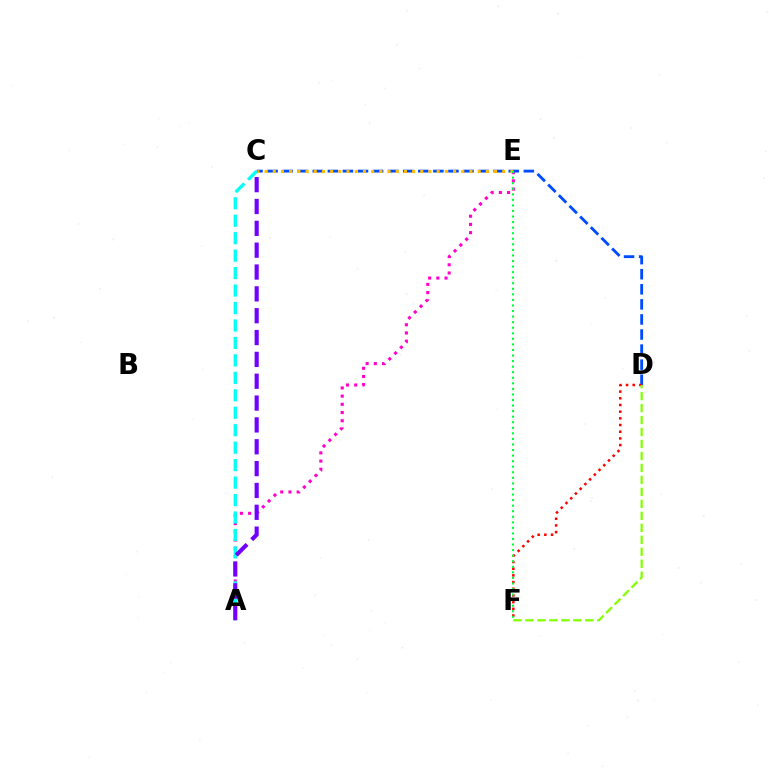{('A', 'E'): [{'color': '#ff00cf', 'line_style': 'dotted', 'thickness': 2.23}], ('C', 'D'): [{'color': '#004bff', 'line_style': 'dashed', 'thickness': 2.05}], ('D', 'F'): [{'color': '#ff0000', 'line_style': 'dotted', 'thickness': 1.82}, {'color': '#84ff00', 'line_style': 'dashed', 'thickness': 1.63}], ('C', 'E'): [{'color': '#ffbd00', 'line_style': 'dotted', 'thickness': 2.23}], ('A', 'C'): [{'color': '#00fff6', 'line_style': 'dashed', 'thickness': 2.37}, {'color': '#7200ff', 'line_style': 'dashed', 'thickness': 2.97}], ('E', 'F'): [{'color': '#00ff39', 'line_style': 'dotted', 'thickness': 1.51}]}